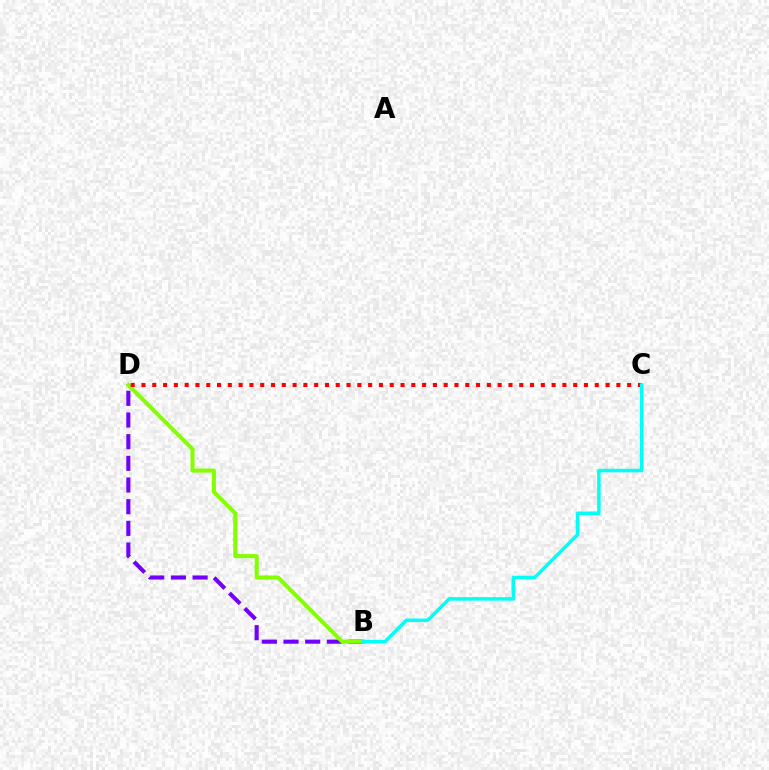{('B', 'D'): [{'color': '#7200ff', 'line_style': 'dashed', 'thickness': 2.94}, {'color': '#84ff00', 'line_style': 'solid', 'thickness': 2.92}], ('C', 'D'): [{'color': '#ff0000', 'line_style': 'dotted', 'thickness': 2.93}], ('B', 'C'): [{'color': '#00fff6', 'line_style': 'solid', 'thickness': 2.53}]}